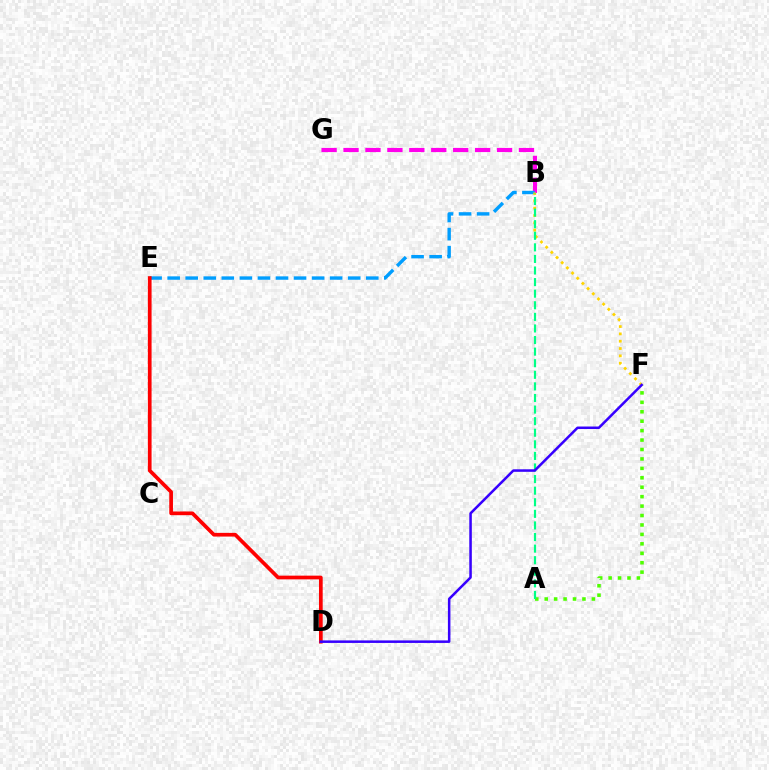{('B', 'G'): [{'color': '#ff00ed', 'line_style': 'dashed', 'thickness': 2.98}], ('A', 'F'): [{'color': '#4fff00', 'line_style': 'dotted', 'thickness': 2.56}], ('B', 'E'): [{'color': '#009eff', 'line_style': 'dashed', 'thickness': 2.45}], ('B', 'F'): [{'color': '#ffd500', 'line_style': 'dotted', 'thickness': 1.99}], ('A', 'B'): [{'color': '#00ff86', 'line_style': 'dashed', 'thickness': 1.57}], ('D', 'E'): [{'color': '#ff0000', 'line_style': 'solid', 'thickness': 2.67}], ('D', 'F'): [{'color': '#3700ff', 'line_style': 'solid', 'thickness': 1.82}]}